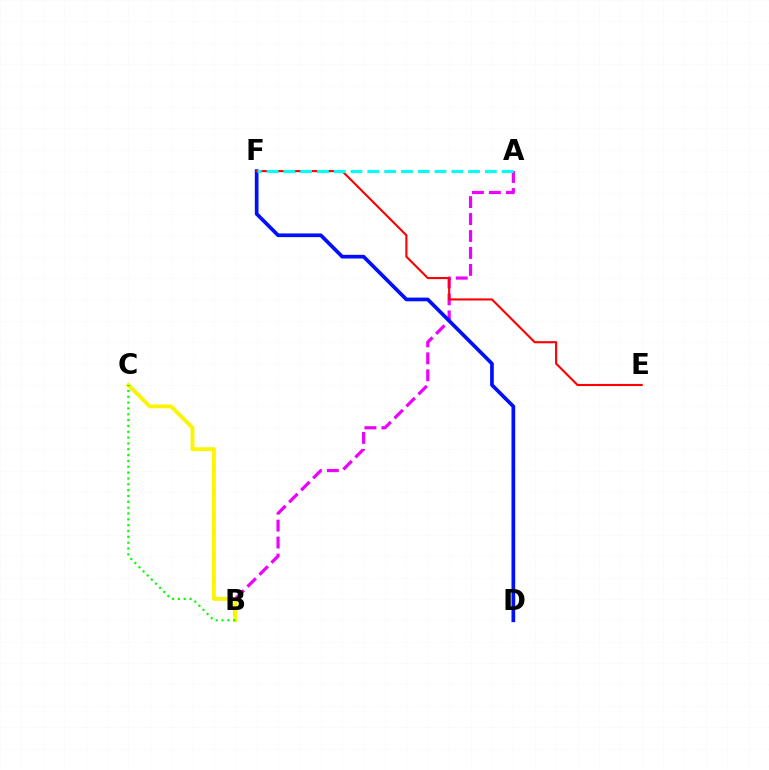{('A', 'B'): [{'color': '#ee00ff', 'line_style': 'dashed', 'thickness': 2.3}], ('D', 'F'): [{'color': '#0010ff', 'line_style': 'solid', 'thickness': 2.66}], ('B', 'C'): [{'color': '#fcf500', 'line_style': 'solid', 'thickness': 2.79}, {'color': '#08ff00', 'line_style': 'dotted', 'thickness': 1.59}], ('E', 'F'): [{'color': '#ff0000', 'line_style': 'solid', 'thickness': 1.52}], ('A', 'F'): [{'color': '#00fff6', 'line_style': 'dashed', 'thickness': 2.28}]}